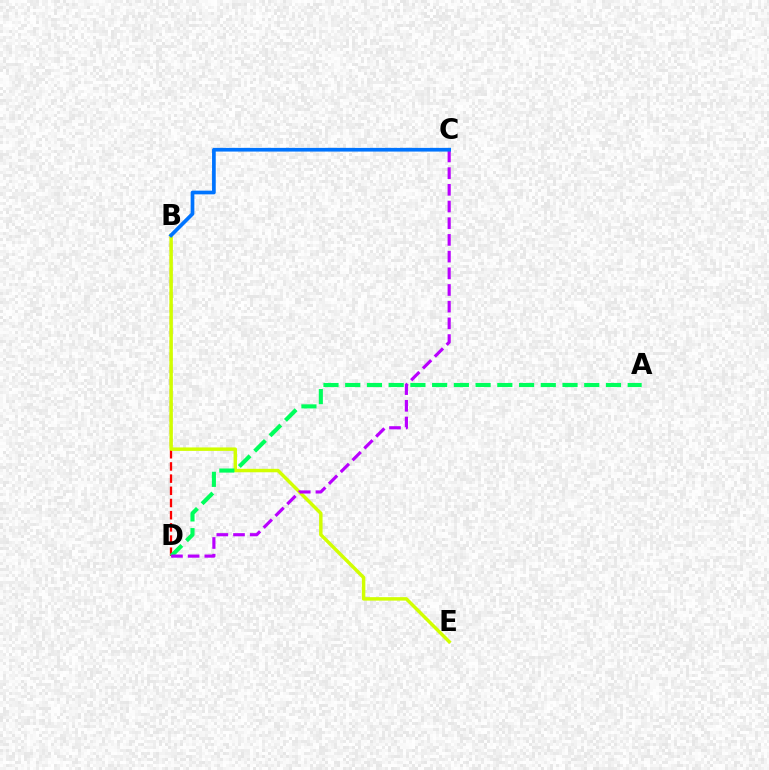{('B', 'D'): [{'color': '#ff0000', 'line_style': 'dashed', 'thickness': 1.66}], ('B', 'E'): [{'color': '#d1ff00', 'line_style': 'solid', 'thickness': 2.49}], ('A', 'D'): [{'color': '#00ff5c', 'line_style': 'dashed', 'thickness': 2.95}], ('C', 'D'): [{'color': '#b900ff', 'line_style': 'dashed', 'thickness': 2.27}], ('B', 'C'): [{'color': '#0074ff', 'line_style': 'solid', 'thickness': 2.66}]}